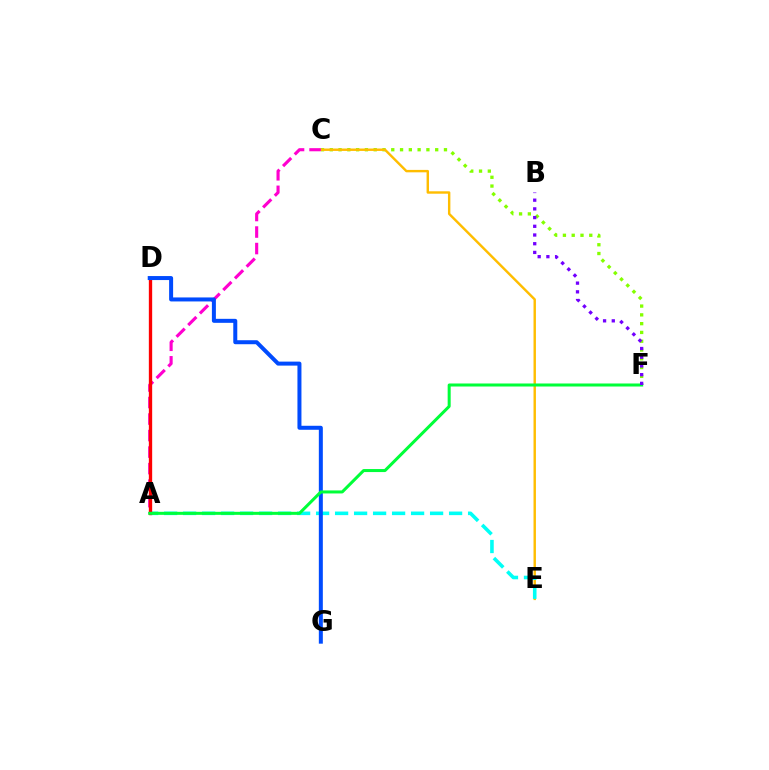{('C', 'F'): [{'color': '#84ff00', 'line_style': 'dotted', 'thickness': 2.39}], ('C', 'E'): [{'color': '#ffbd00', 'line_style': 'solid', 'thickness': 1.74}], ('A', 'C'): [{'color': '#ff00cf', 'line_style': 'dashed', 'thickness': 2.24}], ('A', 'E'): [{'color': '#00fff6', 'line_style': 'dashed', 'thickness': 2.58}], ('A', 'D'): [{'color': '#ff0000', 'line_style': 'solid', 'thickness': 2.4}], ('D', 'G'): [{'color': '#004bff', 'line_style': 'solid', 'thickness': 2.88}], ('A', 'F'): [{'color': '#00ff39', 'line_style': 'solid', 'thickness': 2.18}], ('B', 'F'): [{'color': '#7200ff', 'line_style': 'dotted', 'thickness': 2.37}]}